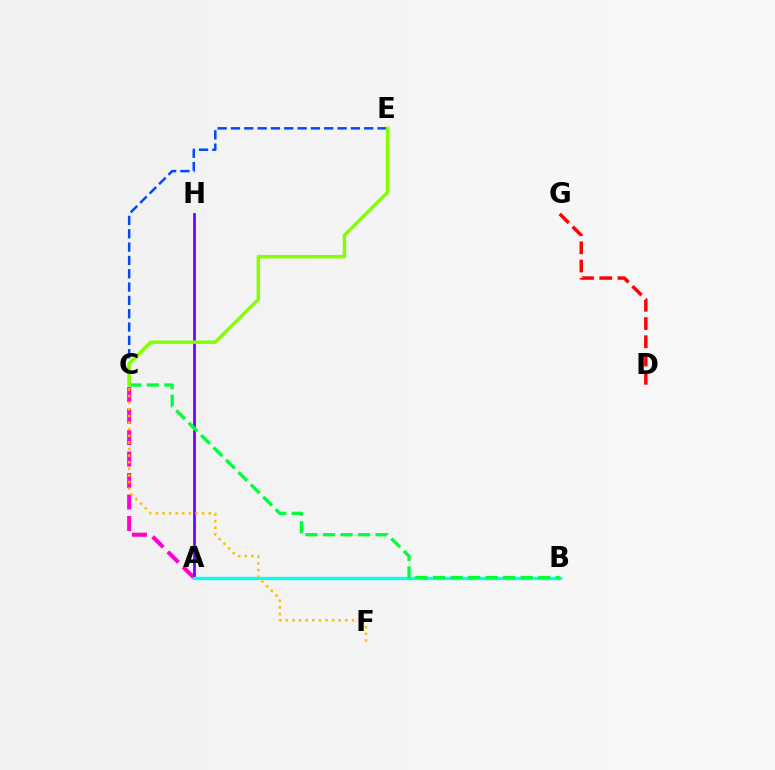{('A', 'C'): [{'color': '#ff00cf', 'line_style': 'dashed', 'thickness': 2.92}], ('A', 'H'): [{'color': '#7200ff', 'line_style': 'solid', 'thickness': 1.96}], ('A', 'B'): [{'color': '#00fff6', 'line_style': 'solid', 'thickness': 2.38}], ('C', 'F'): [{'color': '#ffbd00', 'line_style': 'dotted', 'thickness': 1.8}], ('C', 'E'): [{'color': '#004bff', 'line_style': 'dashed', 'thickness': 1.81}, {'color': '#84ff00', 'line_style': 'solid', 'thickness': 2.48}], ('B', 'C'): [{'color': '#00ff39', 'line_style': 'dashed', 'thickness': 2.38}], ('D', 'G'): [{'color': '#ff0000', 'line_style': 'dashed', 'thickness': 2.48}]}